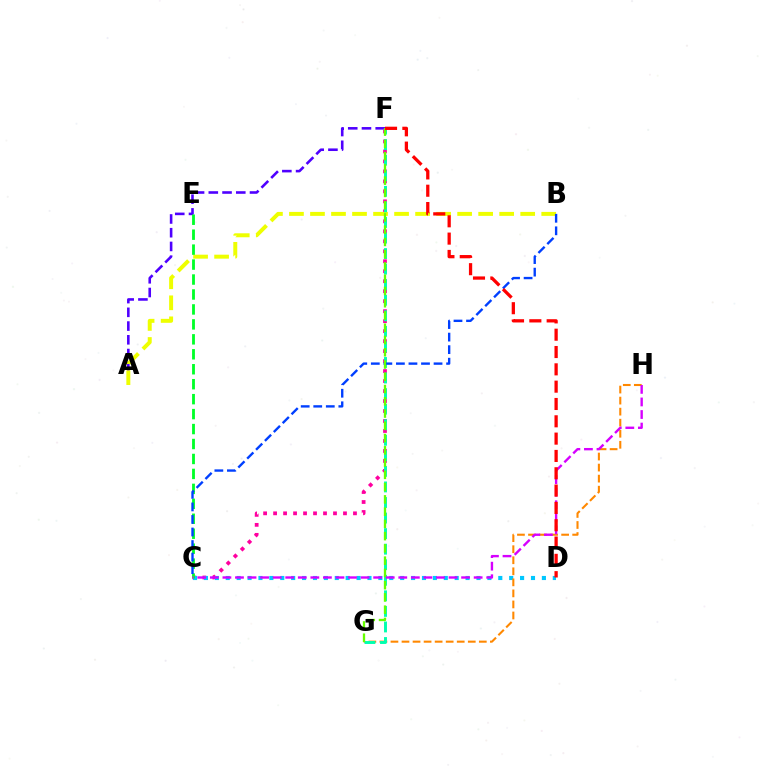{('A', 'F'): [{'color': '#4f00ff', 'line_style': 'dashed', 'thickness': 1.87}], ('C', 'F'): [{'color': '#ff00a0', 'line_style': 'dotted', 'thickness': 2.71}], ('A', 'B'): [{'color': '#eeff00', 'line_style': 'dashed', 'thickness': 2.86}], ('C', 'D'): [{'color': '#00c7ff', 'line_style': 'dotted', 'thickness': 2.96}], ('C', 'E'): [{'color': '#00ff27', 'line_style': 'dashed', 'thickness': 2.03}], ('G', 'H'): [{'color': '#ff8800', 'line_style': 'dashed', 'thickness': 1.5}], ('F', 'G'): [{'color': '#00ffaf', 'line_style': 'dashed', 'thickness': 2.11}, {'color': '#66ff00', 'line_style': 'dashed', 'thickness': 1.67}], ('B', 'C'): [{'color': '#003fff', 'line_style': 'dashed', 'thickness': 1.7}], ('C', 'H'): [{'color': '#d600ff', 'line_style': 'dashed', 'thickness': 1.71}], ('D', 'F'): [{'color': '#ff0000', 'line_style': 'dashed', 'thickness': 2.35}]}